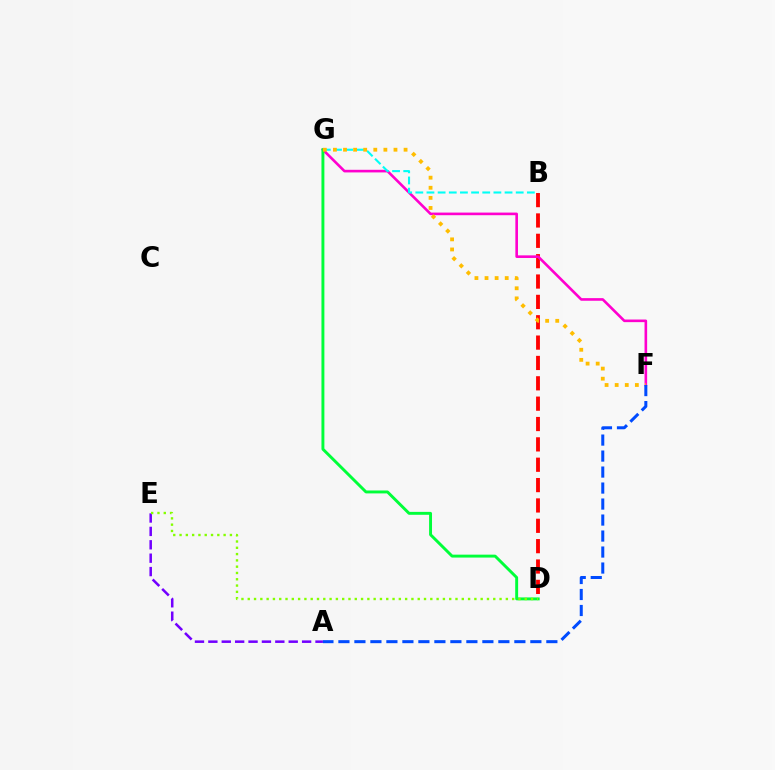{('B', 'D'): [{'color': '#ff0000', 'line_style': 'dashed', 'thickness': 2.77}], ('A', 'E'): [{'color': '#7200ff', 'line_style': 'dashed', 'thickness': 1.82}], ('F', 'G'): [{'color': '#ff00cf', 'line_style': 'solid', 'thickness': 1.89}, {'color': '#ffbd00', 'line_style': 'dotted', 'thickness': 2.74}], ('B', 'G'): [{'color': '#00fff6', 'line_style': 'dashed', 'thickness': 1.52}], ('D', 'G'): [{'color': '#00ff39', 'line_style': 'solid', 'thickness': 2.1}], ('A', 'F'): [{'color': '#004bff', 'line_style': 'dashed', 'thickness': 2.17}], ('D', 'E'): [{'color': '#84ff00', 'line_style': 'dotted', 'thickness': 1.71}]}